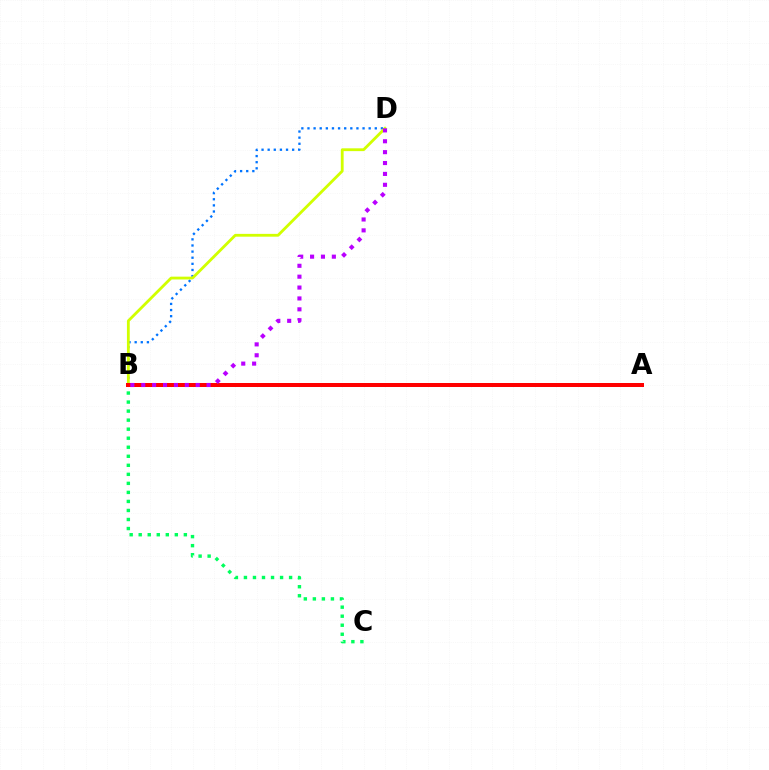{('B', 'D'): [{'color': '#0074ff', 'line_style': 'dotted', 'thickness': 1.66}, {'color': '#d1ff00', 'line_style': 'solid', 'thickness': 2.02}, {'color': '#b900ff', 'line_style': 'dotted', 'thickness': 2.96}], ('B', 'C'): [{'color': '#00ff5c', 'line_style': 'dotted', 'thickness': 2.45}], ('A', 'B'): [{'color': '#ff0000', 'line_style': 'solid', 'thickness': 2.87}]}